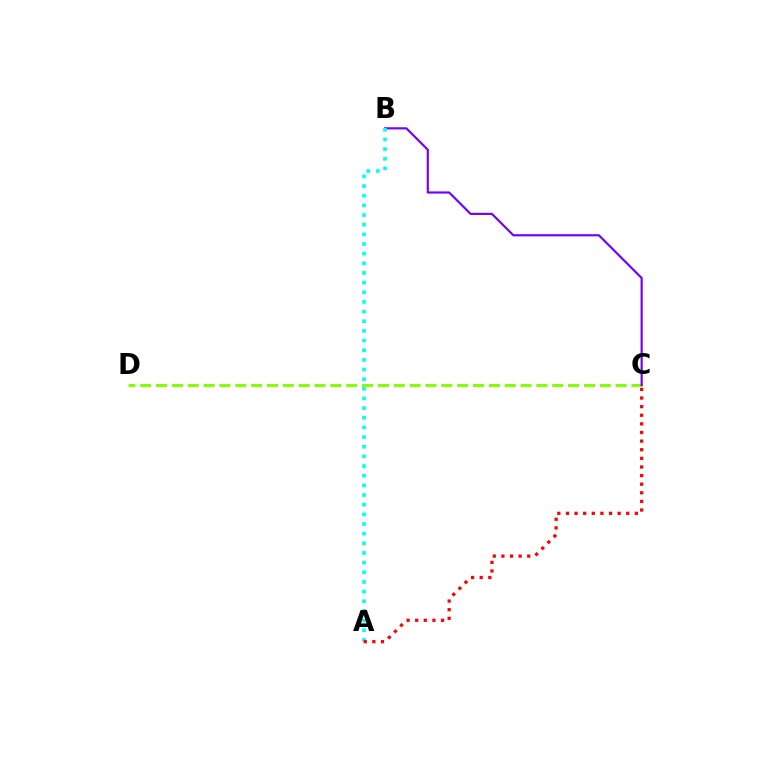{('C', 'D'): [{'color': '#84ff00', 'line_style': 'dashed', 'thickness': 2.15}], ('B', 'C'): [{'color': '#7200ff', 'line_style': 'solid', 'thickness': 1.56}], ('A', 'B'): [{'color': '#00fff6', 'line_style': 'dotted', 'thickness': 2.62}], ('A', 'C'): [{'color': '#ff0000', 'line_style': 'dotted', 'thickness': 2.34}]}